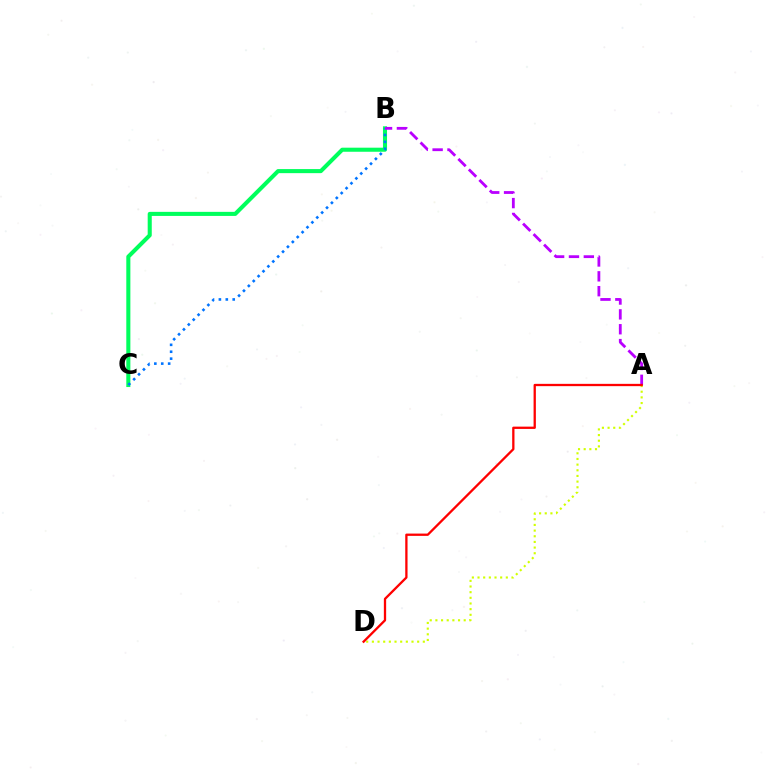{('B', 'C'): [{'color': '#00ff5c', 'line_style': 'solid', 'thickness': 2.93}, {'color': '#0074ff', 'line_style': 'dotted', 'thickness': 1.88}], ('A', 'D'): [{'color': '#d1ff00', 'line_style': 'dotted', 'thickness': 1.54}, {'color': '#ff0000', 'line_style': 'solid', 'thickness': 1.65}], ('A', 'B'): [{'color': '#b900ff', 'line_style': 'dashed', 'thickness': 2.02}]}